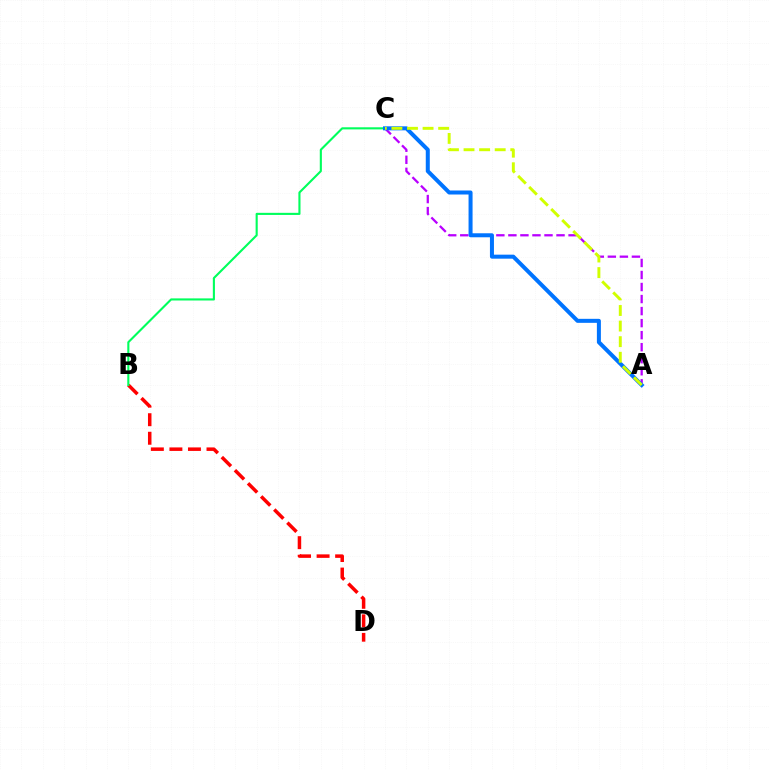{('B', 'D'): [{'color': '#ff0000', 'line_style': 'dashed', 'thickness': 2.52}], ('B', 'C'): [{'color': '#00ff5c', 'line_style': 'solid', 'thickness': 1.52}], ('A', 'C'): [{'color': '#b900ff', 'line_style': 'dashed', 'thickness': 1.63}, {'color': '#0074ff', 'line_style': 'solid', 'thickness': 2.89}, {'color': '#d1ff00', 'line_style': 'dashed', 'thickness': 2.12}]}